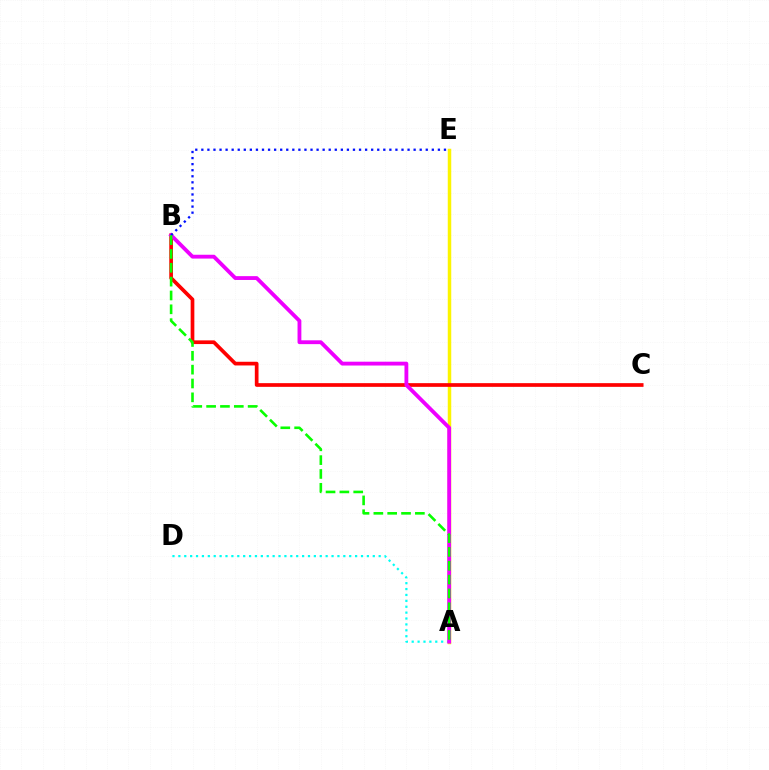{('A', 'D'): [{'color': '#00fff6', 'line_style': 'dotted', 'thickness': 1.6}], ('A', 'E'): [{'color': '#fcf500', 'line_style': 'solid', 'thickness': 2.51}], ('B', 'C'): [{'color': '#ff0000', 'line_style': 'solid', 'thickness': 2.66}], ('A', 'B'): [{'color': '#ee00ff', 'line_style': 'solid', 'thickness': 2.76}, {'color': '#08ff00', 'line_style': 'dashed', 'thickness': 1.88}], ('B', 'E'): [{'color': '#0010ff', 'line_style': 'dotted', 'thickness': 1.65}]}